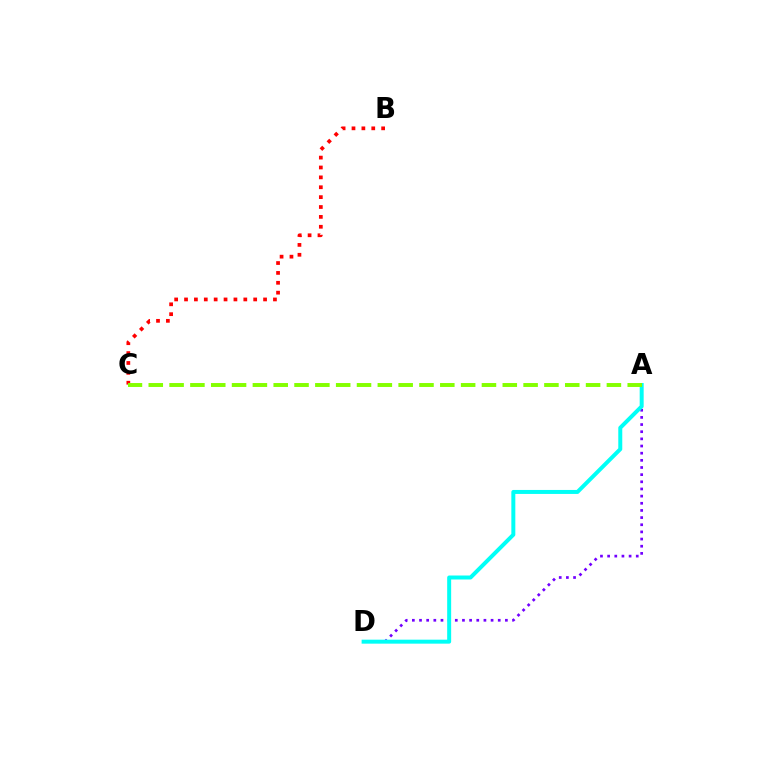{('A', 'D'): [{'color': '#7200ff', 'line_style': 'dotted', 'thickness': 1.94}, {'color': '#00fff6', 'line_style': 'solid', 'thickness': 2.87}], ('B', 'C'): [{'color': '#ff0000', 'line_style': 'dotted', 'thickness': 2.68}], ('A', 'C'): [{'color': '#84ff00', 'line_style': 'dashed', 'thickness': 2.83}]}